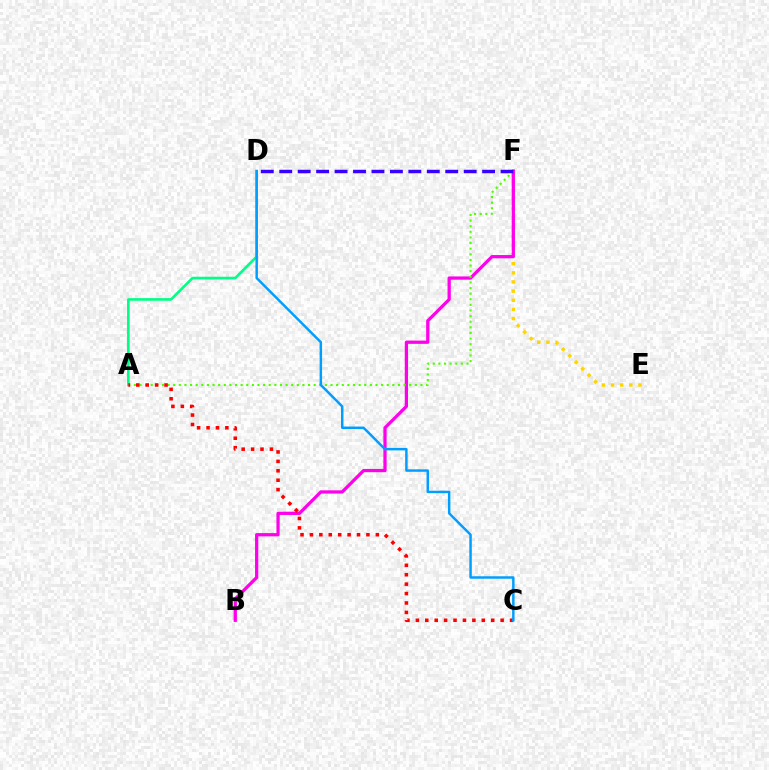{('E', 'F'): [{'color': '#ffd500', 'line_style': 'dotted', 'thickness': 2.48}], ('B', 'F'): [{'color': '#ff00ed', 'line_style': 'solid', 'thickness': 2.34}], ('A', 'F'): [{'color': '#4fff00', 'line_style': 'dotted', 'thickness': 1.53}], ('A', 'D'): [{'color': '#00ff86', 'line_style': 'solid', 'thickness': 1.9}], ('D', 'F'): [{'color': '#3700ff', 'line_style': 'dashed', 'thickness': 2.51}], ('A', 'C'): [{'color': '#ff0000', 'line_style': 'dotted', 'thickness': 2.56}], ('C', 'D'): [{'color': '#009eff', 'line_style': 'solid', 'thickness': 1.78}]}